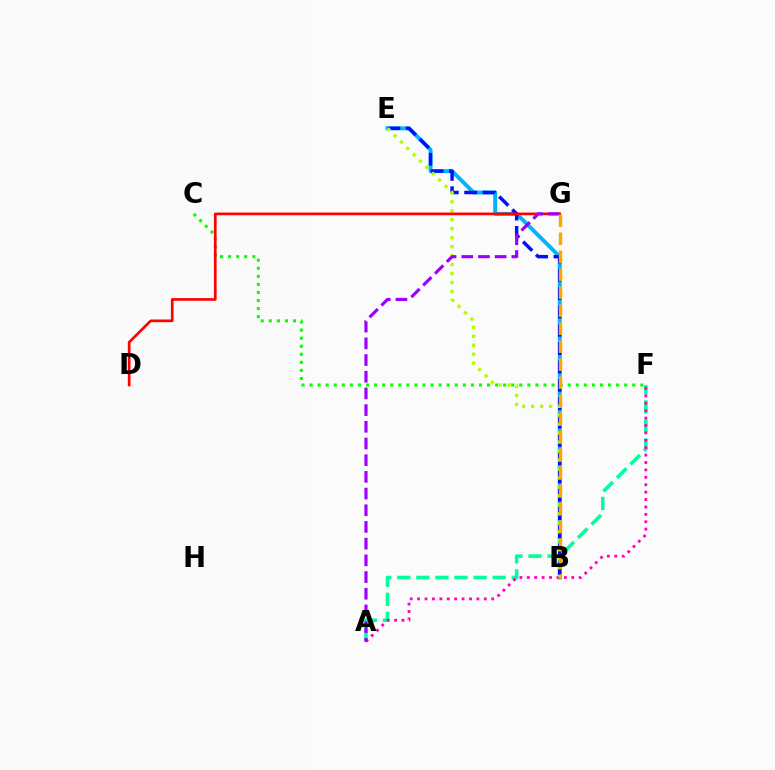{('A', 'F'): [{'color': '#00ff9d', 'line_style': 'dashed', 'thickness': 2.59}, {'color': '#ff00bd', 'line_style': 'dotted', 'thickness': 2.01}], ('B', 'E'): [{'color': '#00b5ff', 'line_style': 'solid', 'thickness': 2.83}, {'color': '#0010ff', 'line_style': 'dashed', 'thickness': 2.49}, {'color': '#b3ff00', 'line_style': 'dotted', 'thickness': 2.44}], ('C', 'F'): [{'color': '#08ff00', 'line_style': 'dotted', 'thickness': 2.19}], ('D', 'G'): [{'color': '#ff0000', 'line_style': 'solid', 'thickness': 1.93}], ('A', 'G'): [{'color': '#9b00ff', 'line_style': 'dashed', 'thickness': 2.27}], ('B', 'G'): [{'color': '#ffa500', 'line_style': 'dashed', 'thickness': 2.44}]}